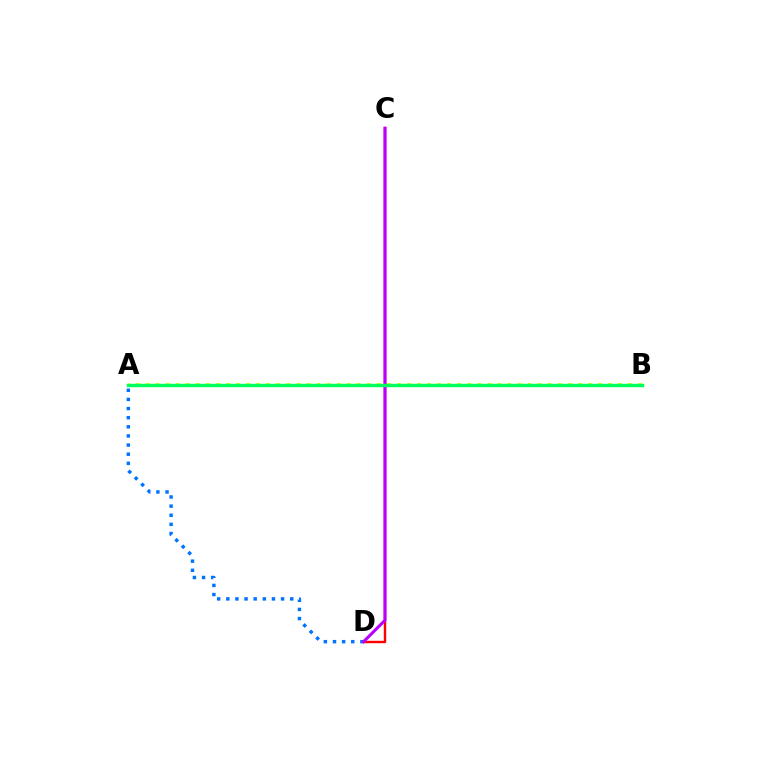{('A', 'B'): [{'color': '#d1ff00', 'line_style': 'dotted', 'thickness': 2.73}, {'color': '#00ff5c', 'line_style': 'solid', 'thickness': 2.47}], ('A', 'D'): [{'color': '#0074ff', 'line_style': 'dotted', 'thickness': 2.48}], ('C', 'D'): [{'color': '#ff0000', 'line_style': 'solid', 'thickness': 1.74}, {'color': '#b900ff', 'line_style': 'solid', 'thickness': 2.21}]}